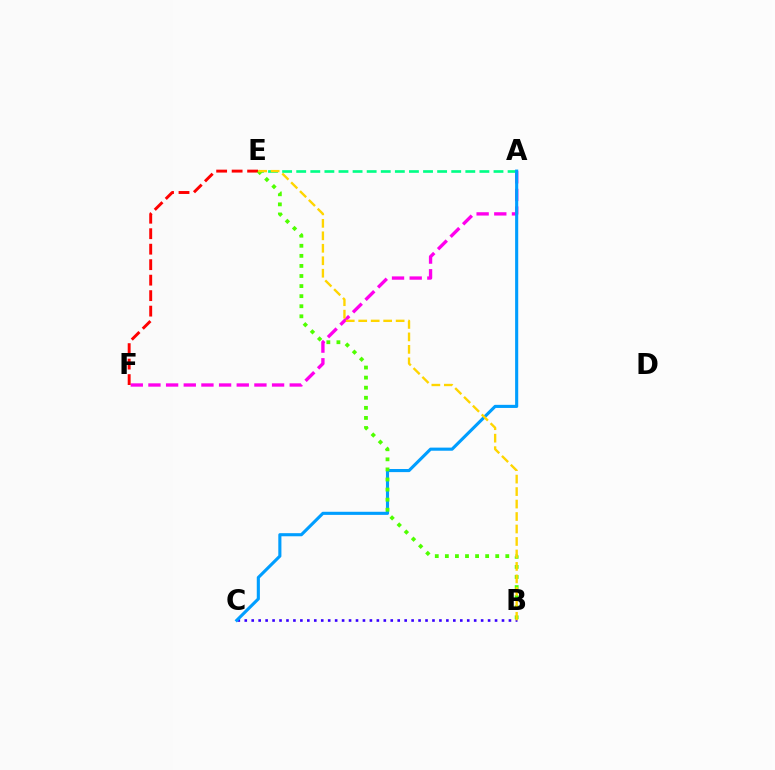{('B', 'C'): [{'color': '#3700ff', 'line_style': 'dotted', 'thickness': 1.89}], ('A', 'F'): [{'color': '#ff00ed', 'line_style': 'dashed', 'thickness': 2.4}], ('A', 'E'): [{'color': '#00ff86', 'line_style': 'dashed', 'thickness': 1.91}], ('A', 'C'): [{'color': '#009eff', 'line_style': 'solid', 'thickness': 2.24}], ('E', 'F'): [{'color': '#ff0000', 'line_style': 'dashed', 'thickness': 2.1}], ('B', 'E'): [{'color': '#4fff00', 'line_style': 'dotted', 'thickness': 2.74}, {'color': '#ffd500', 'line_style': 'dashed', 'thickness': 1.69}]}